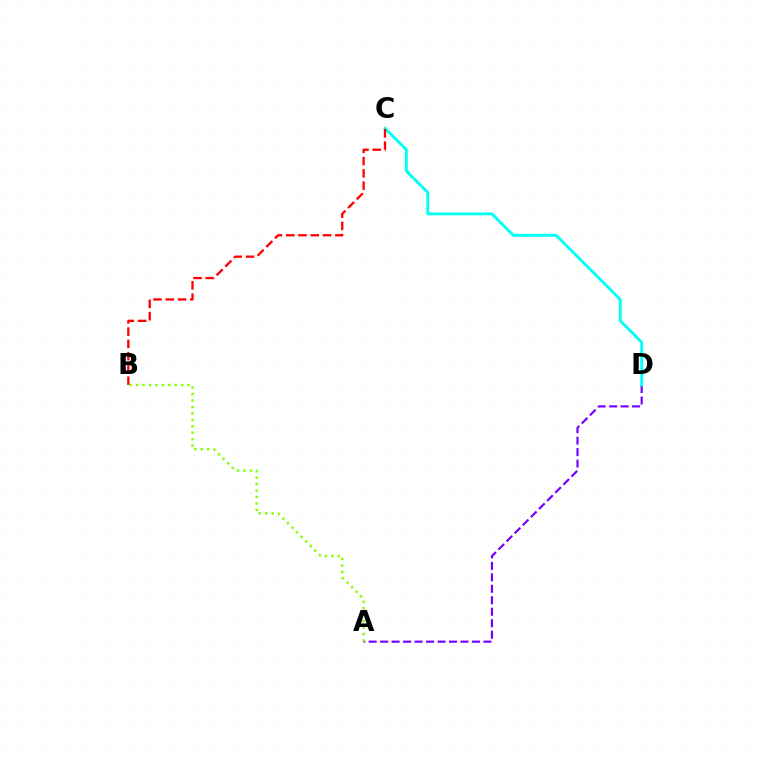{('A', 'D'): [{'color': '#7200ff', 'line_style': 'dashed', 'thickness': 1.56}], ('C', 'D'): [{'color': '#00fff6', 'line_style': 'solid', 'thickness': 2.05}], ('B', 'C'): [{'color': '#ff0000', 'line_style': 'dashed', 'thickness': 1.67}], ('A', 'B'): [{'color': '#84ff00', 'line_style': 'dotted', 'thickness': 1.75}]}